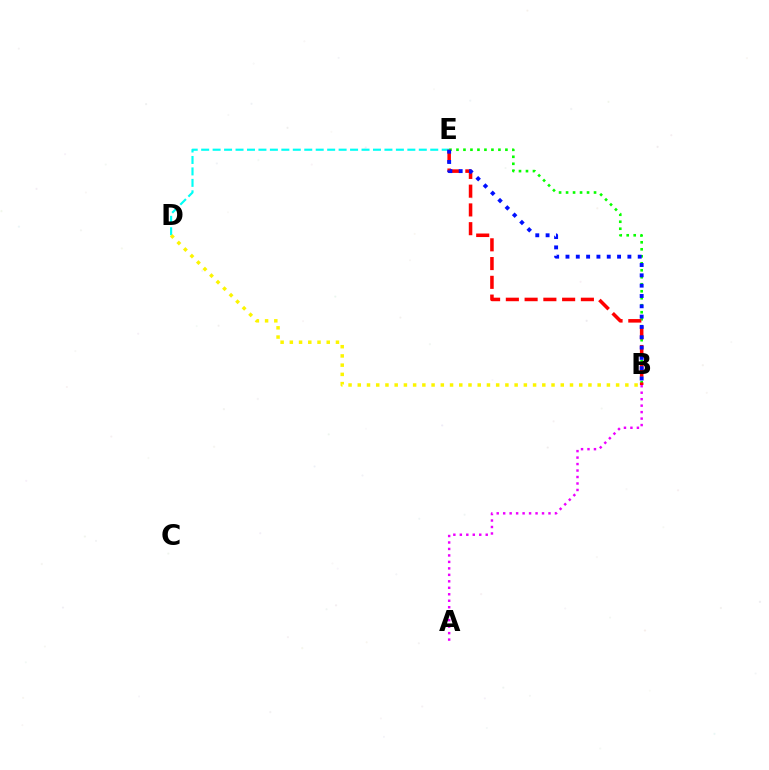{('D', 'E'): [{'color': '#00fff6', 'line_style': 'dashed', 'thickness': 1.56}], ('B', 'E'): [{'color': '#08ff00', 'line_style': 'dotted', 'thickness': 1.9}, {'color': '#ff0000', 'line_style': 'dashed', 'thickness': 2.55}, {'color': '#0010ff', 'line_style': 'dotted', 'thickness': 2.8}], ('B', 'D'): [{'color': '#fcf500', 'line_style': 'dotted', 'thickness': 2.51}], ('A', 'B'): [{'color': '#ee00ff', 'line_style': 'dotted', 'thickness': 1.76}]}